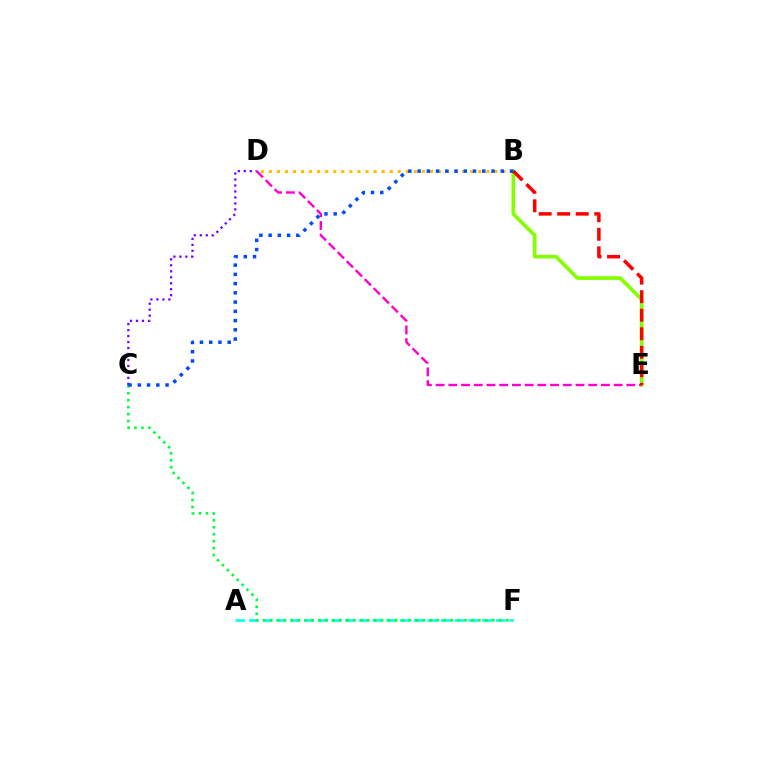{('B', 'E'): [{'color': '#84ff00', 'line_style': 'solid', 'thickness': 2.64}, {'color': '#ff0000', 'line_style': 'dashed', 'thickness': 2.52}], ('A', 'F'): [{'color': '#00fff6', 'line_style': 'dashed', 'thickness': 1.86}], ('D', 'E'): [{'color': '#ff00cf', 'line_style': 'dashed', 'thickness': 1.73}], ('B', 'D'): [{'color': '#ffbd00', 'line_style': 'dotted', 'thickness': 2.19}], ('C', 'D'): [{'color': '#7200ff', 'line_style': 'dotted', 'thickness': 1.62}], ('C', 'F'): [{'color': '#00ff39', 'line_style': 'dotted', 'thickness': 1.89}], ('B', 'C'): [{'color': '#004bff', 'line_style': 'dotted', 'thickness': 2.51}]}